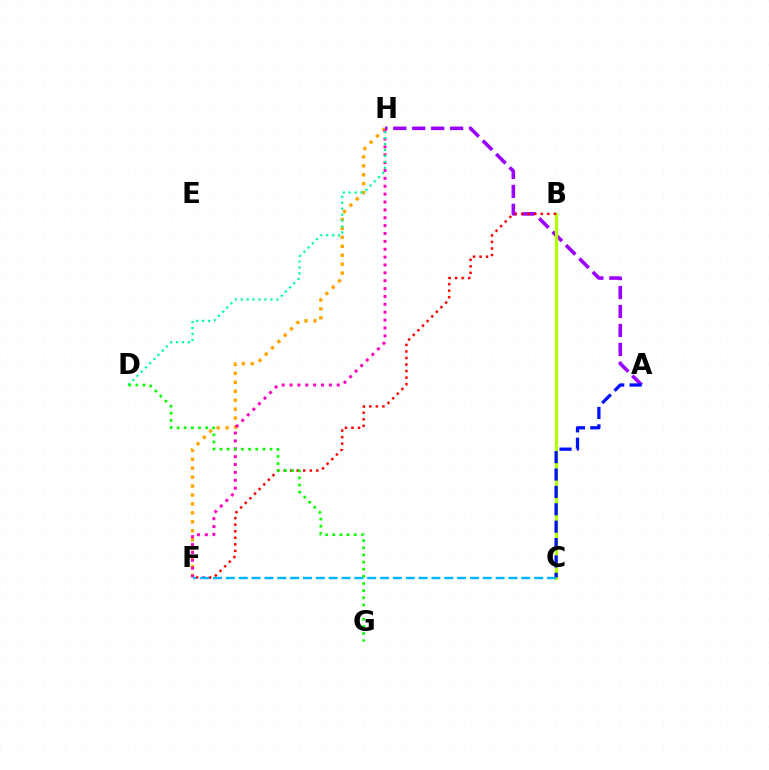{('F', 'H'): [{'color': '#ffa500', 'line_style': 'dotted', 'thickness': 2.43}, {'color': '#ff00bd', 'line_style': 'dotted', 'thickness': 2.14}], ('A', 'H'): [{'color': '#9b00ff', 'line_style': 'dashed', 'thickness': 2.57}], ('B', 'C'): [{'color': '#b3ff00', 'line_style': 'solid', 'thickness': 2.34}], ('D', 'H'): [{'color': '#00ff9d', 'line_style': 'dotted', 'thickness': 1.61}], ('A', 'C'): [{'color': '#0010ff', 'line_style': 'dashed', 'thickness': 2.36}], ('B', 'F'): [{'color': '#ff0000', 'line_style': 'dotted', 'thickness': 1.78}], ('D', 'G'): [{'color': '#08ff00', 'line_style': 'dotted', 'thickness': 1.94}], ('C', 'F'): [{'color': '#00b5ff', 'line_style': 'dashed', 'thickness': 1.75}]}